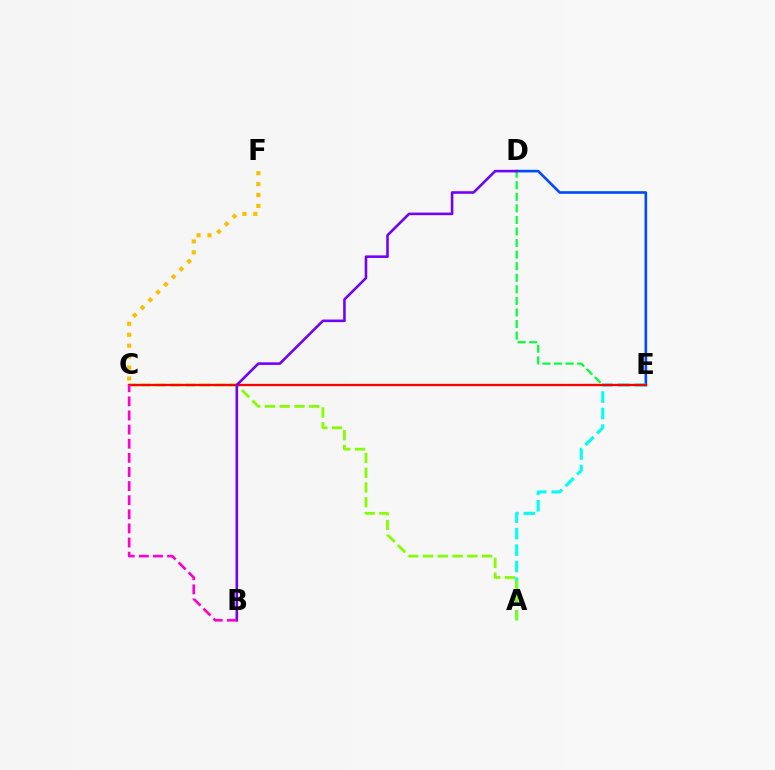{('D', 'E'): [{'color': '#004bff', 'line_style': 'solid', 'thickness': 1.89}, {'color': '#00ff39', 'line_style': 'dashed', 'thickness': 1.57}], ('C', 'F'): [{'color': '#ffbd00', 'line_style': 'dotted', 'thickness': 2.97}], ('A', 'E'): [{'color': '#00fff6', 'line_style': 'dashed', 'thickness': 2.24}], ('A', 'C'): [{'color': '#84ff00', 'line_style': 'dashed', 'thickness': 2.01}], ('C', 'E'): [{'color': '#ff0000', 'line_style': 'solid', 'thickness': 1.68}], ('B', 'D'): [{'color': '#7200ff', 'line_style': 'solid', 'thickness': 1.86}], ('B', 'C'): [{'color': '#ff00cf', 'line_style': 'dashed', 'thickness': 1.92}]}